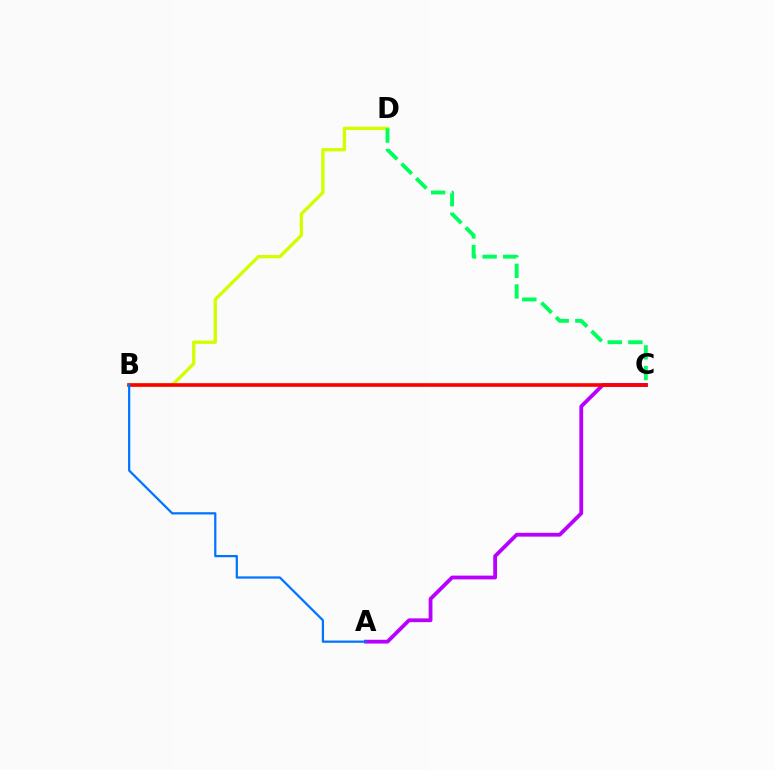{('A', 'C'): [{'color': '#b900ff', 'line_style': 'solid', 'thickness': 2.73}], ('B', 'D'): [{'color': '#d1ff00', 'line_style': 'solid', 'thickness': 2.4}], ('C', 'D'): [{'color': '#00ff5c', 'line_style': 'dashed', 'thickness': 2.8}], ('B', 'C'): [{'color': '#ff0000', 'line_style': 'solid', 'thickness': 2.61}], ('A', 'B'): [{'color': '#0074ff', 'line_style': 'solid', 'thickness': 1.61}]}